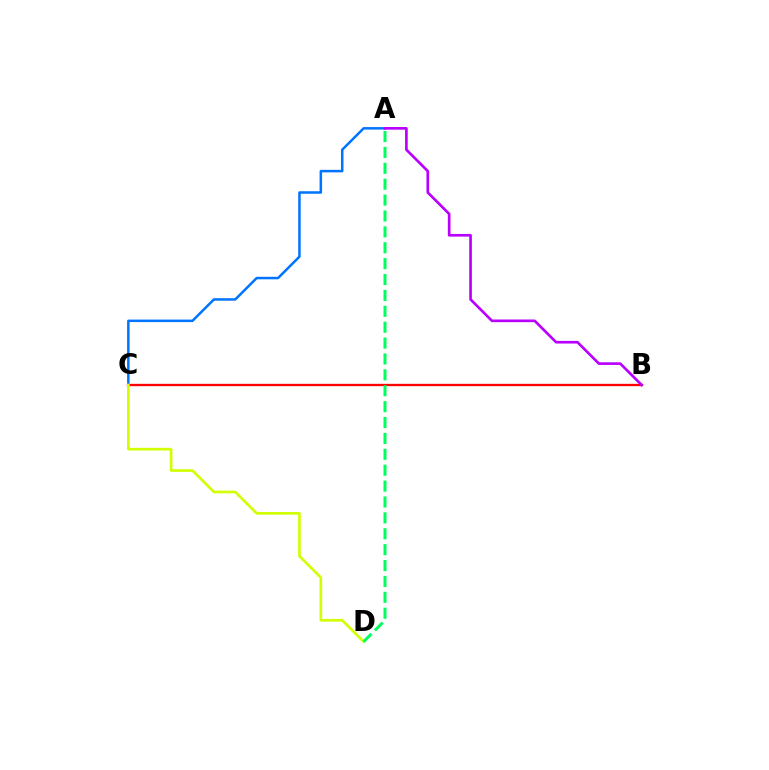{('B', 'C'): [{'color': '#ff0000', 'line_style': 'solid', 'thickness': 1.68}], ('A', 'C'): [{'color': '#0074ff', 'line_style': 'solid', 'thickness': 1.8}], ('C', 'D'): [{'color': '#d1ff00', 'line_style': 'solid', 'thickness': 1.91}], ('A', 'B'): [{'color': '#b900ff', 'line_style': 'solid', 'thickness': 1.92}], ('A', 'D'): [{'color': '#00ff5c', 'line_style': 'dashed', 'thickness': 2.16}]}